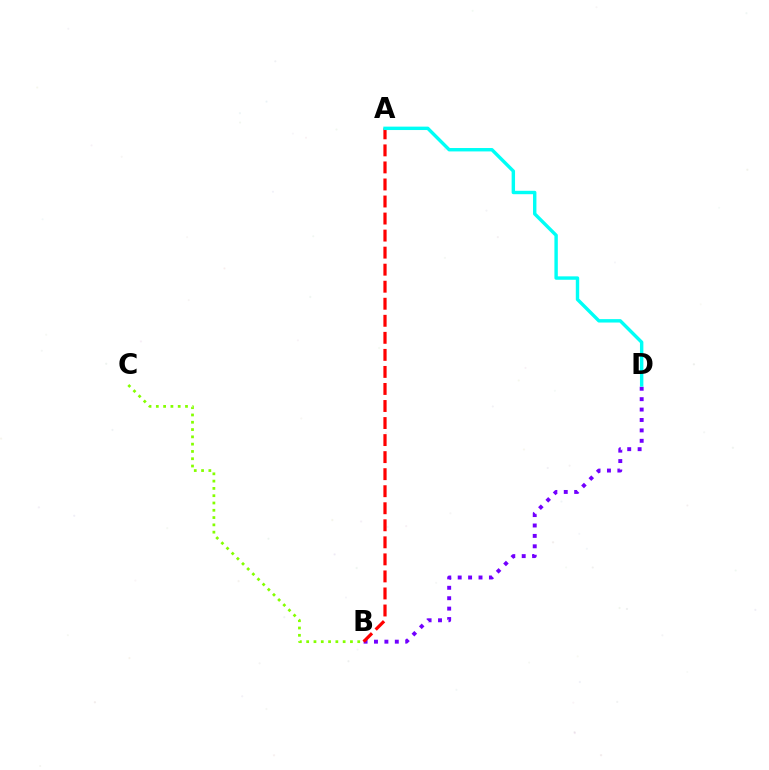{('B', 'D'): [{'color': '#7200ff', 'line_style': 'dotted', 'thickness': 2.83}], ('A', 'B'): [{'color': '#ff0000', 'line_style': 'dashed', 'thickness': 2.32}], ('A', 'D'): [{'color': '#00fff6', 'line_style': 'solid', 'thickness': 2.45}], ('B', 'C'): [{'color': '#84ff00', 'line_style': 'dotted', 'thickness': 1.98}]}